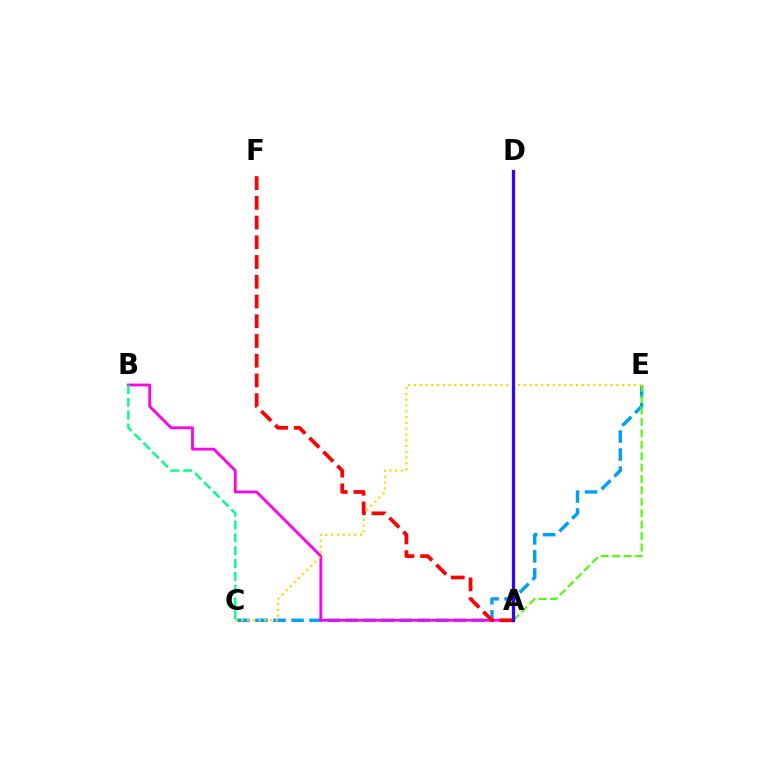{('C', 'E'): [{'color': '#009eff', 'line_style': 'dashed', 'thickness': 2.45}, {'color': '#ffd500', 'line_style': 'dotted', 'thickness': 1.57}], ('A', 'E'): [{'color': '#4fff00', 'line_style': 'dashed', 'thickness': 1.55}], ('A', 'B'): [{'color': '#ff00ed', 'line_style': 'solid', 'thickness': 2.02}], ('A', 'F'): [{'color': '#ff0000', 'line_style': 'dashed', 'thickness': 2.68}], ('A', 'D'): [{'color': '#3700ff', 'line_style': 'solid', 'thickness': 2.35}], ('B', 'C'): [{'color': '#00ff86', 'line_style': 'dashed', 'thickness': 1.74}]}